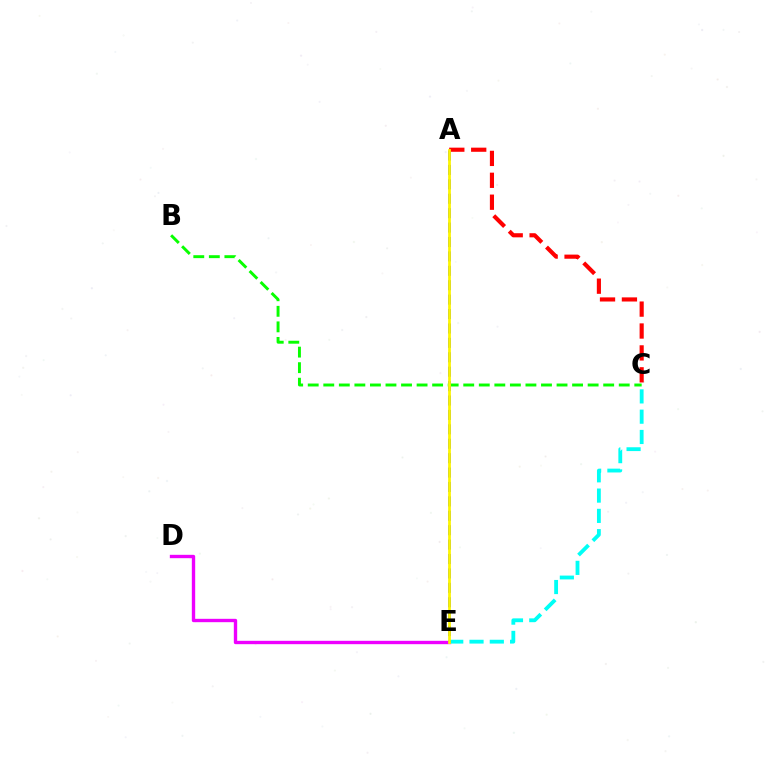{('D', 'E'): [{'color': '#ee00ff', 'line_style': 'solid', 'thickness': 2.42}], ('C', 'E'): [{'color': '#00fff6', 'line_style': 'dashed', 'thickness': 2.76}], ('A', 'E'): [{'color': '#0010ff', 'line_style': 'dashed', 'thickness': 1.96}, {'color': '#fcf500', 'line_style': 'solid', 'thickness': 1.98}], ('A', 'C'): [{'color': '#ff0000', 'line_style': 'dashed', 'thickness': 2.98}], ('B', 'C'): [{'color': '#08ff00', 'line_style': 'dashed', 'thickness': 2.11}]}